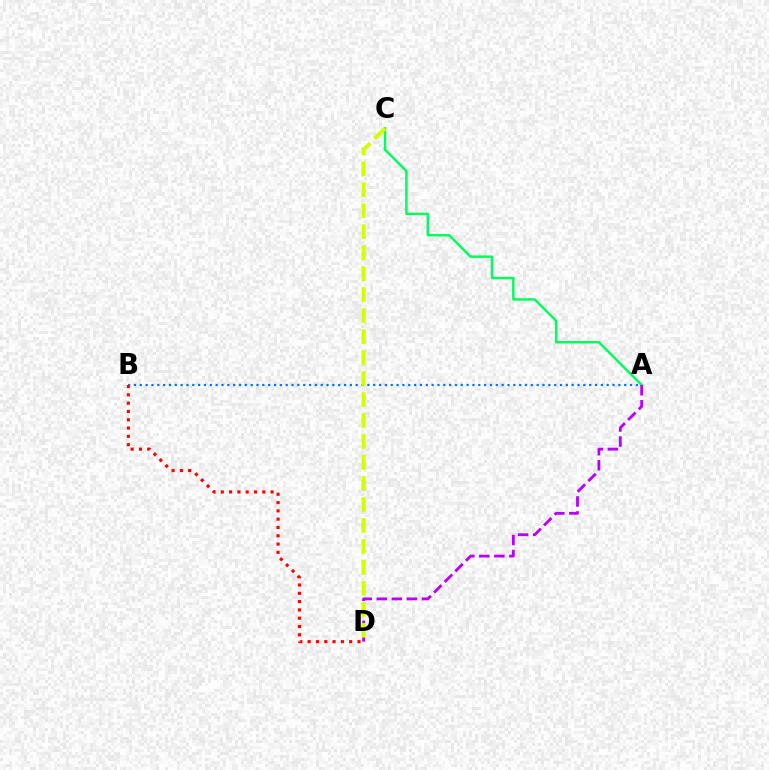{('A', 'B'): [{'color': '#0074ff', 'line_style': 'dotted', 'thickness': 1.59}], ('B', 'D'): [{'color': '#ff0000', 'line_style': 'dotted', 'thickness': 2.25}], ('A', 'C'): [{'color': '#00ff5c', 'line_style': 'solid', 'thickness': 1.77}], ('A', 'D'): [{'color': '#b900ff', 'line_style': 'dashed', 'thickness': 2.04}], ('C', 'D'): [{'color': '#d1ff00', 'line_style': 'dashed', 'thickness': 2.85}]}